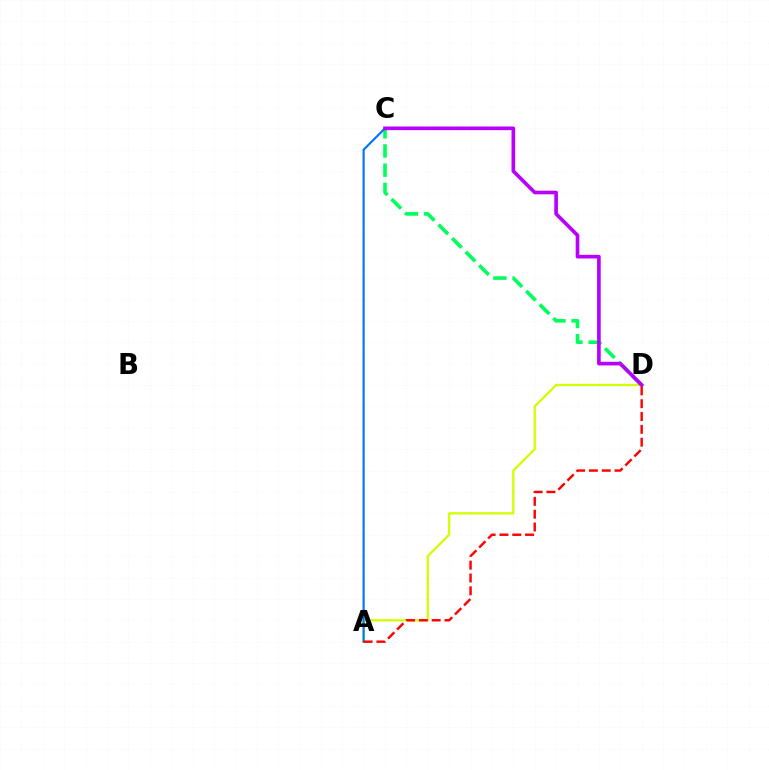{('A', 'D'): [{'color': '#d1ff00', 'line_style': 'solid', 'thickness': 1.64}, {'color': '#ff0000', 'line_style': 'dashed', 'thickness': 1.74}], ('C', 'D'): [{'color': '#00ff5c', 'line_style': 'dashed', 'thickness': 2.61}, {'color': '#b900ff', 'line_style': 'solid', 'thickness': 2.63}], ('A', 'C'): [{'color': '#0074ff', 'line_style': 'solid', 'thickness': 1.54}]}